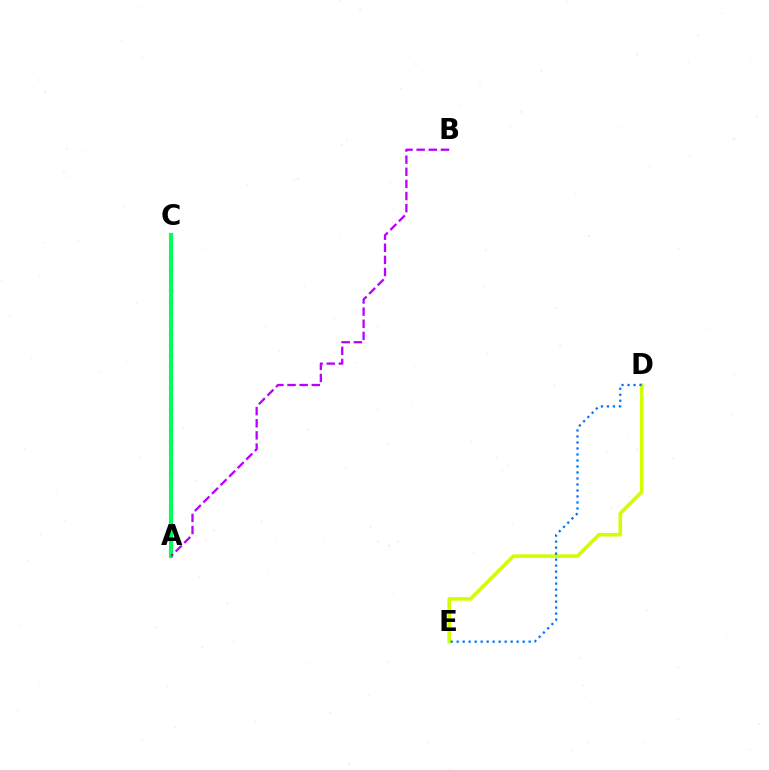{('A', 'C'): [{'color': '#ff0000', 'line_style': 'dotted', 'thickness': 2.93}, {'color': '#00ff5c', 'line_style': 'solid', 'thickness': 2.95}], ('A', 'B'): [{'color': '#b900ff', 'line_style': 'dashed', 'thickness': 1.65}], ('D', 'E'): [{'color': '#d1ff00', 'line_style': 'solid', 'thickness': 2.58}, {'color': '#0074ff', 'line_style': 'dotted', 'thickness': 1.63}]}